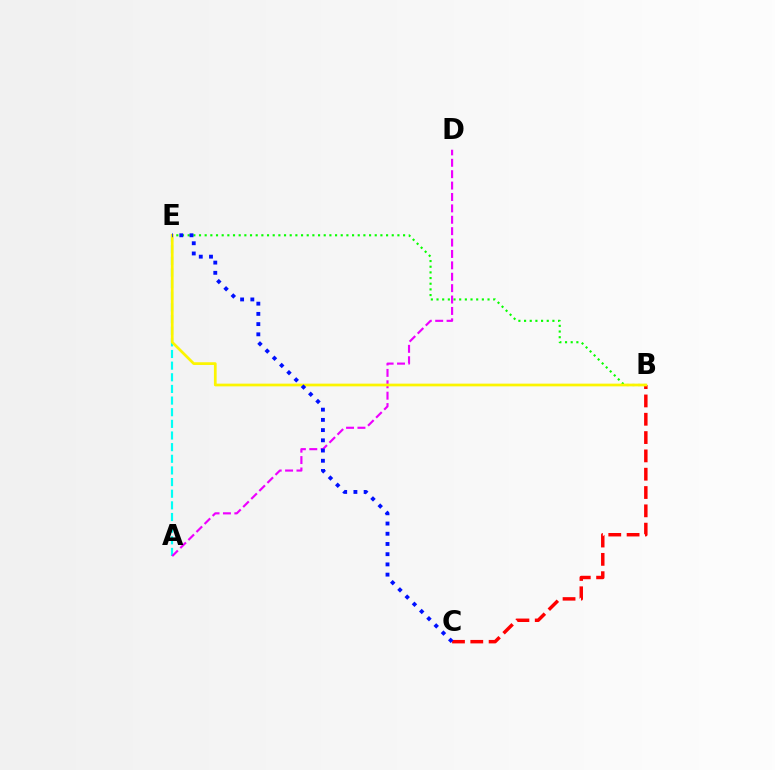{('B', 'E'): [{'color': '#08ff00', 'line_style': 'dotted', 'thickness': 1.54}, {'color': '#fcf500', 'line_style': 'solid', 'thickness': 1.96}], ('A', 'E'): [{'color': '#00fff6', 'line_style': 'dashed', 'thickness': 1.58}], ('A', 'D'): [{'color': '#ee00ff', 'line_style': 'dashed', 'thickness': 1.55}], ('B', 'C'): [{'color': '#ff0000', 'line_style': 'dashed', 'thickness': 2.49}], ('C', 'E'): [{'color': '#0010ff', 'line_style': 'dotted', 'thickness': 2.78}]}